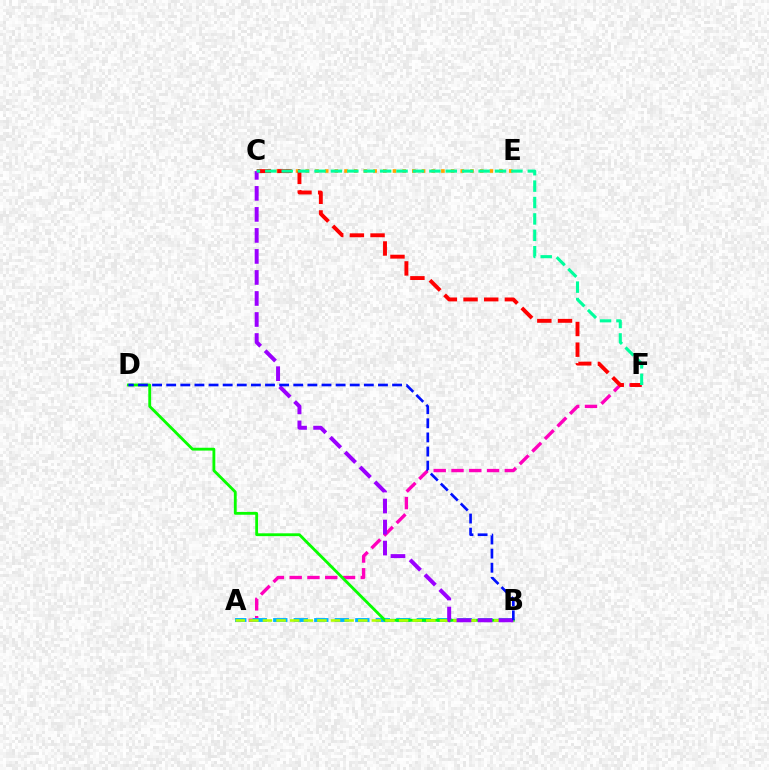{('A', 'F'): [{'color': '#ff00bd', 'line_style': 'dashed', 'thickness': 2.42}], ('C', 'E'): [{'color': '#ffa500', 'line_style': 'dotted', 'thickness': 2.63}], ('C', 'F'): [{'color': '#ff0000', 'line_style': 'dashed', 'thickness': 2.81}, {'color': '#00ff9d', 'line_style': 'dashed', 'thickness': 2.23}], ('A', 'B'): [{'color': '#00b5ff', 'line_style': 'dashed', 'thickness': 2.79}, {'color': '#b3ff00', 'line_style': 'dashed', 'thickness': 1.85}], ('B', 'D'): [{'color': '#08ff00', 'line_style': 'solid', 'thickness': 2.04}, {'color': '#0010ff', 'line_style': 'dashed', 'thickness': 1.92}], ('B', 'C'): [{'color': '#9b00ff', 'line_style': 'dashed', 'thickness': 2.86}]}